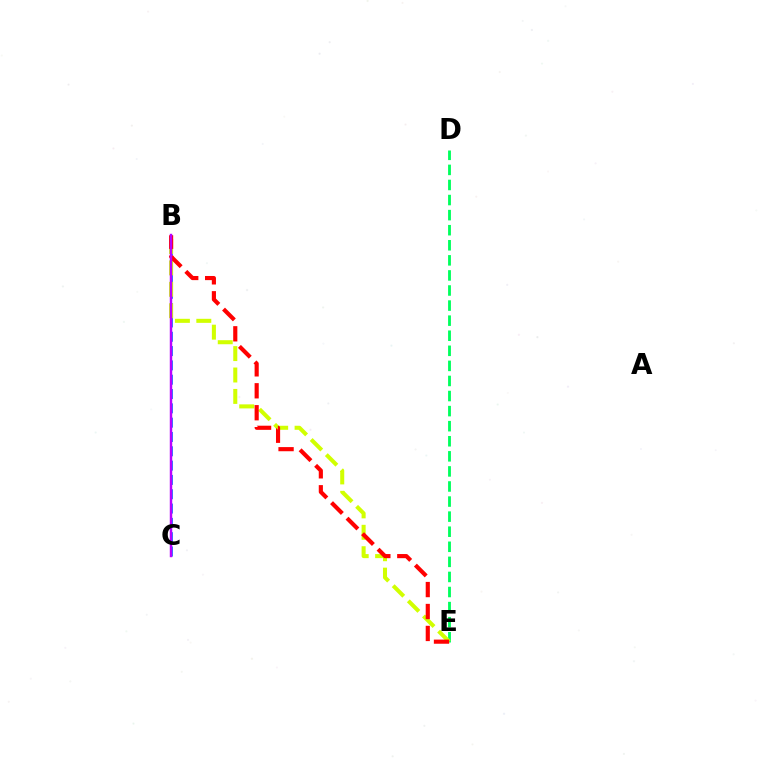{('D', 'E'): [{'color': '#00ff5c', 'line_style': 'dashed', 'thickness': 2.05}], ('B', 'C'): [{'color': '#0074ff', 'line_style': 'dashed', 'thickness': 1.94}, {'color': '#b900ff', 'line_style': 'solid', 'thickness': 1.76}], ('B', 'E'): [{'color': '#d1ff00', 'line_style': 'dashed', 'thickness': 2.91}, {'color': '#ff0000', 'line_style': 'dashed', 'thickness': 2.98}]}